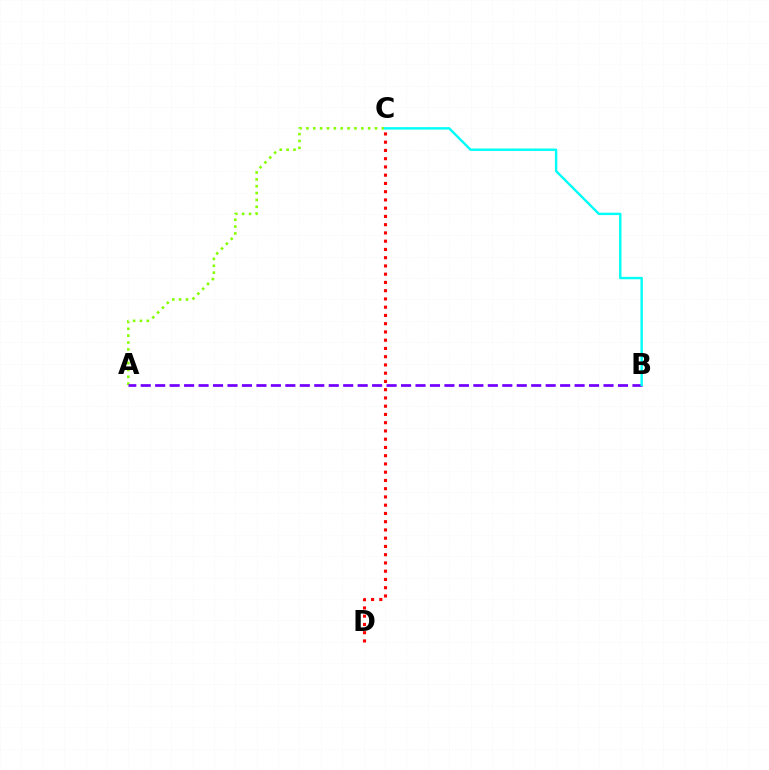{('A', 'C'): [{'color': '#84ff00', 'line_style': 'dotted', 'thickness': 1.86}], ('A', 'B'): [{'color': '#7200ff', 'line_style': 'dashed', 'thickness': 1.96}], ('C', 'D'): [{'color': '#ff0000', 'line_style': 'dotted', 'thickness': 2.24}], ('B', 'C'): [{'color': '#00fff6', 'line_style': 'solid', 'thickness': 1.73}]}